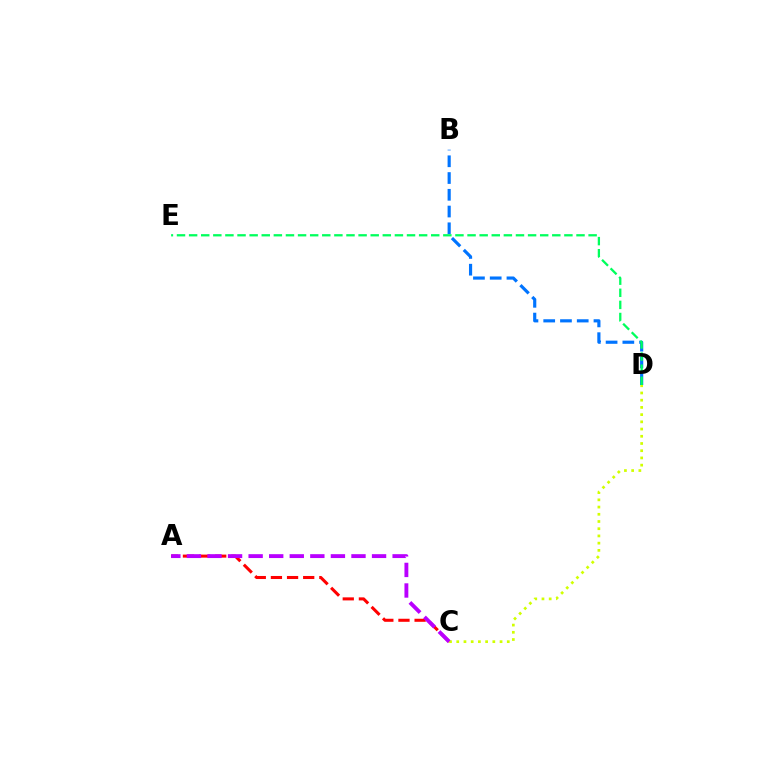{('B', 'D'): [{'color': '#0074ff', 'line_style': 'dashed', 'thickness': 2.28}], ('A', 'C'): [{'color': '#ff0000', 'line_style': 'dashed', 'thickness': 2.19}, {'color': '#b900ff', 'line_style': 'dashed', 'thickness': 2.79}], ('C', 'D'): [{'color': '#d1ff00', 'line_style': 'dotted', 'thickness': 1.96}], ('D', 'E'): [{'color': '#00ff5c', 'line_style': 'dashed', 'thickness': 1.64}]}